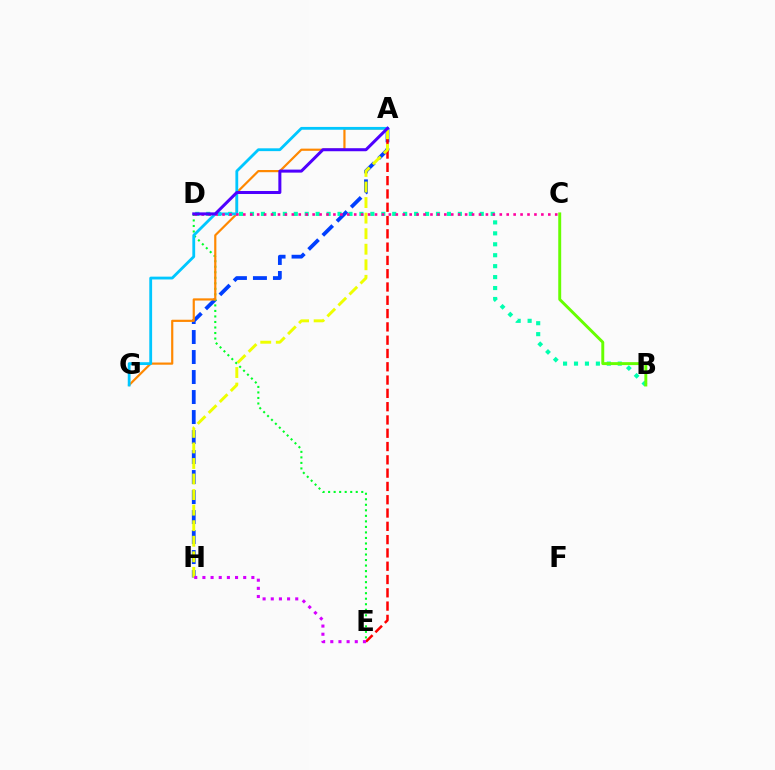{('B', 'D'): [{'color': '#00ffaf', 'line_style': 'dotted', 'thickness': 2.97}], ('A', 'H'): [{'color': '#003fff', 'line_style': 'dashed', 'thickness': 2.72}, {'color': '#eeff00', 'line_style': 'dashed', 'thickness': 2.11}], ('A', 'E'): [{'color': '#ff0000', 'line_style': 'dashed', 'thickness': 1.81}], ('D', 'E'): [{'color': '#00ff27', 'line_style': 'dotted', 'thickness': 1.5}], ('A', 'G'): [{'color': '#ff8800', 'line_style': 'solid', 'thickness': 1.58}, {'color': '#00c7ff', 'line_style': 'solid', 'thickness': 2.03}], ('C', 'D'): [{'color': '#ff00a0', 'line_style': 'dotted', 'thickness': 1.88}], ('E', 'H'): [{'color': '#d600ff', 'line_style': 'dotted', 'thickness': 2.22}], ('B', 'C'): [{'color': '#66ff00', 'line_style': 'solid', 'thickness': 2.11}], ('A', 'D'): [{'color': '#4f00ff', 'line_style': 'solid', 'thickness': 2.17}]}